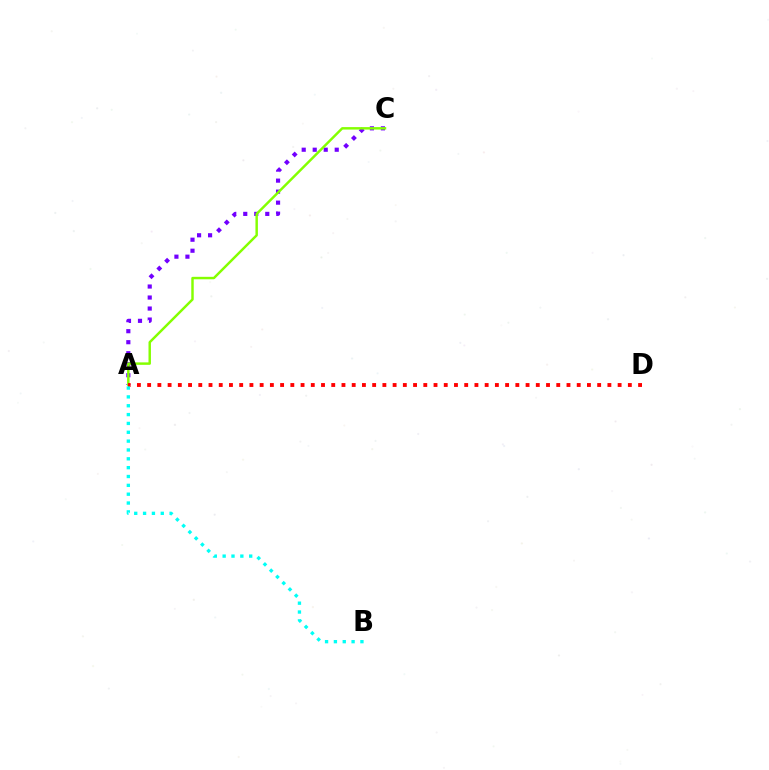{('A', 'C'): [{'color': '#7200ff', 'line_style': 'dotted', 'thickness': 2.99}, {'color': '#84ff00', 'line_style': 'solid', 'thickness': 1.77}], ('A', 'D'): [{'color': '#ff0000', 'line_style': 'dotted', 'thickness': 2.78}], ('A', 'B'): [{'color': '#00fff6', 'line_style': 'dotted', 'thickness': 2.4}]}